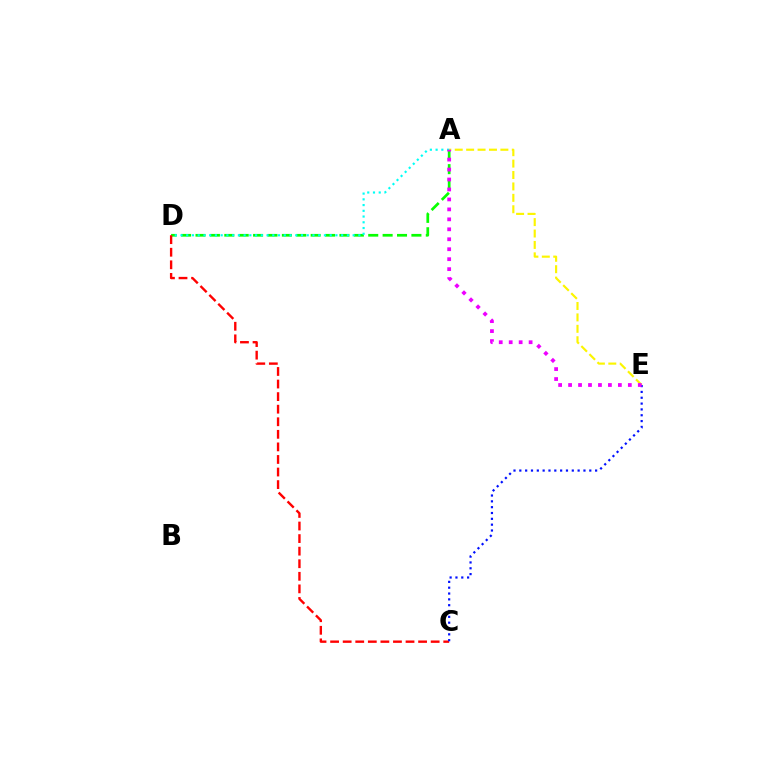{('A', 'D'): [{'color': '#08ff00', 'line_style': 'dashed', 'thickness': 1.96}, {'color': '#00fff6', 'line_style': 'dotted', 'thickness': 1.56}], ('C', 'D'): [{'color': '#ff0000', 'line_style': 'dashed', 'thickness': 1.71}], ('A', 'E'): [{'color': '#fcf500', 'line_style': 'dashed', 'thickness': 1.55}, {'color': '#ee00ff', 'line_style': 'dotted', 'thickness': 2.71}], ('C', 'E'): [{'color': '#0010ff', 'line_style': 'dotted', 'thickness': 1.58}]}